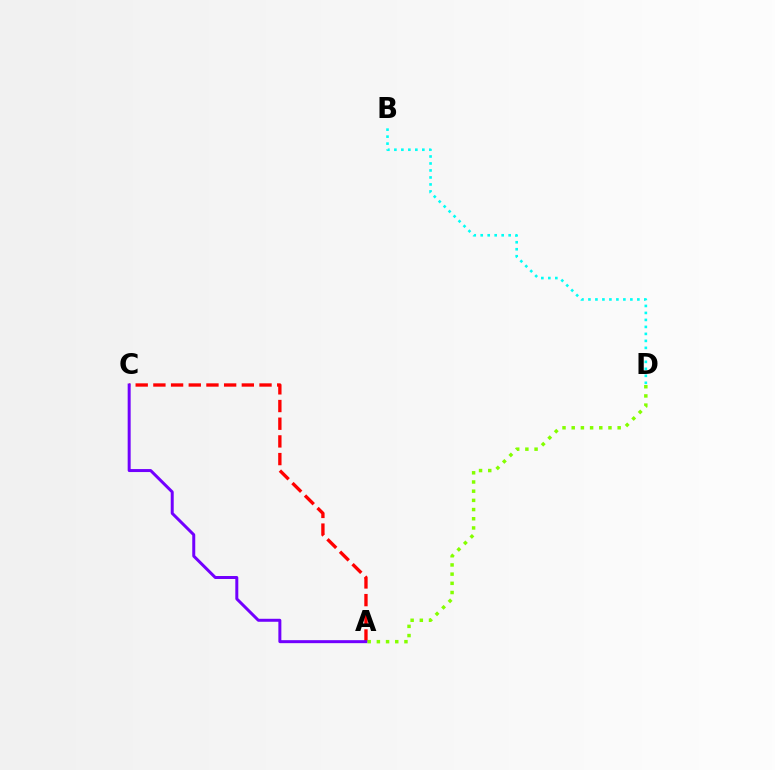{('A', 'C'): [{'color': '#ff0000', 'line_style': 'dashed', 'thickness': 2.4}, {'color': '#7200ff', 'line_style': 'solid', 'thickness': 2.15}], ('A', 'D'): [{'color': '#84ff00', 'line_style': 'dotted', 'thickness': 2.5}], ('B', 'D'): [{'color': '#00fff6', 'line_style': 'dotted', 'thickness': 1.9}]}